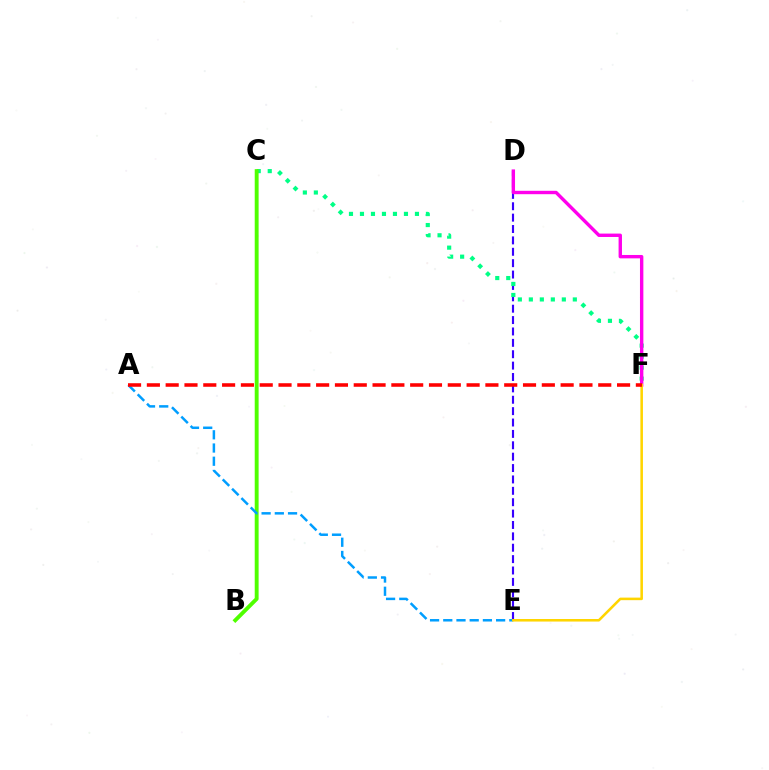{('D', 'E'): [{'color': '#3700ff', 'line_style': 'dashed', 'thickness': 1.55}], ('C', 'F'): [{'color': '#00ff86', 'line_style': 'dotted', 'thickness': 2.99}], ('B', 'C'): [{'color': '#4fff00', 'line_style': 'solid', 'thickness': 2.8}], ('D', 'F'): [{'color': '#ff00ed', 'line_style': 'solid', 'thickness': 2.44}], ('A', 'E'): [{'color': '#009eff', 'line_style': 'dashed', 'thickness': 1.79}], ('E', 'F'): [{'color': '#ffd500', 'line_style': 'solid', 'thickness': 1.84}], ('A', 'F'): [{'color': '#ff0000', 'line_style': 'dashed', 'thickness': 2.56}]}